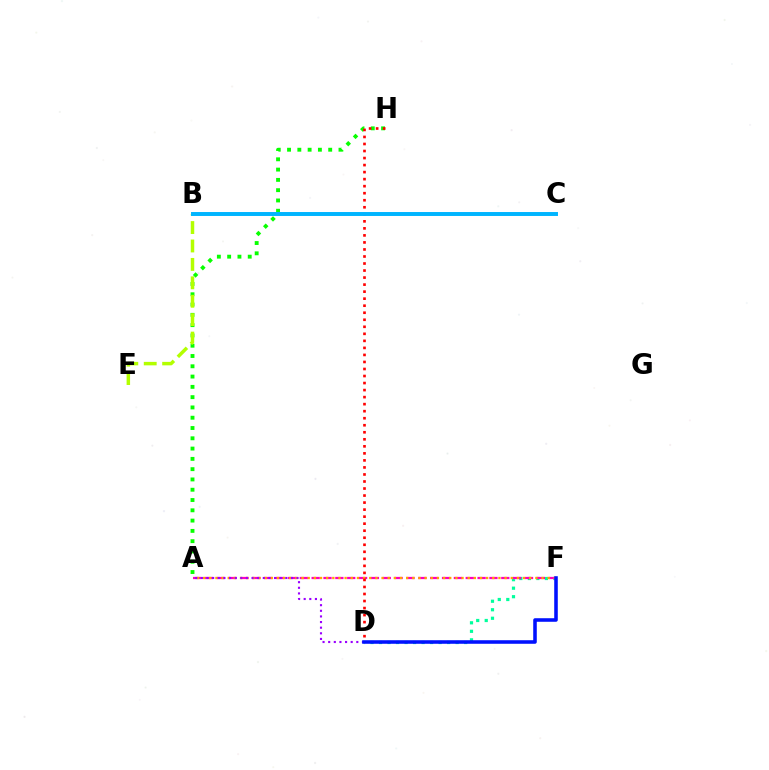{('D', 'F'): [{'color': '#00ff9d', 'line_style': 'dotted', 'thickness': 2.31}, {'color': '#0010ff', 'line_style': 'solid', 'thickness': 2.56}], ('A', 'F'): [{'color': '#ff00bd', 'line_style': 'dashed', 'thickness': 1.61}, {'color': '#ffa500', 'line_style': 'dotted', 'thickness': 1.67}], ('A', 'H'): [{'color': '#08ff00', 'line_style': 'dotted', 'thickness': 2.8}], ('A', 'D'): [{'color': '#9b00ff', 'line_style': 'dotted', 'thickness': 1.53}], ('B', 'E'): [{'color': '#b3ff00', 'line_style': 'dashed', 'thickness': 2.5}], ('D', 'H'): [{'color': '#ff0000', 'line_style': 'dotted', 'thickness': 1.91}], ('B', 'C'): [{'color': '#00b5ff', 'line_style': 'solid', 'thickness': 2.84}]}